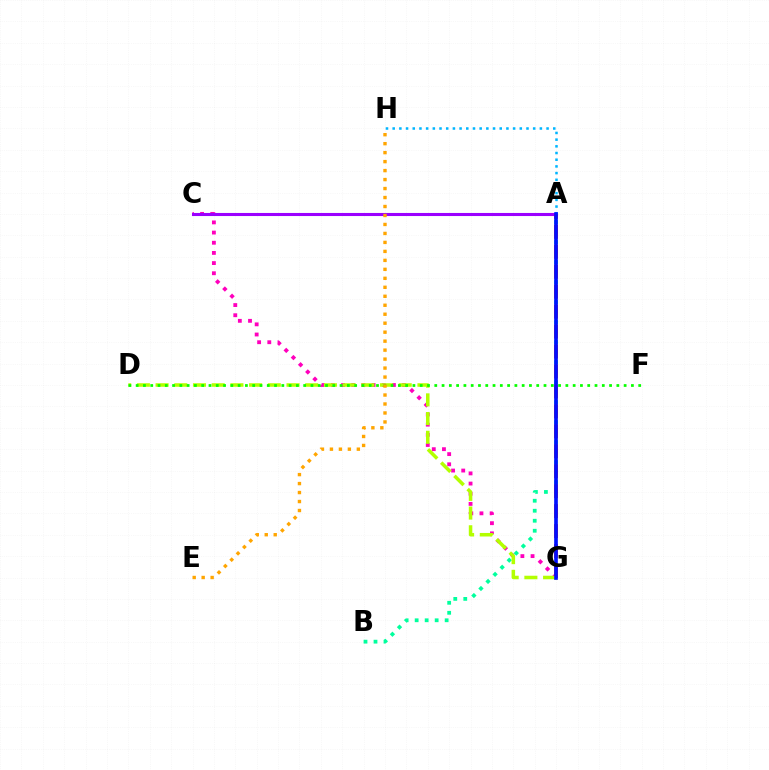{('C', 'G'): [{'color': '#ff00bd', 'line_style': 'dotted', 'thickness': 2.76}], ('A', 'C'): [{'color': '#9b00ff', 'line_style': 'solid', 'thickness': 2.22}], ('A', 'B'): [{'color': '#00ff9d', 'line_style': 'dotted', 'thickness': 2.72}], ('A', 'G'): [{'color': '#ff0000', 'line_style': 'dashed', 'thickness': 2.71}, {'color': '#0010ff', 'line_style': 'solid', 'thickness': 2.63}], ('D', 'G'): [{'color': '#b3ff00', 'line_style': 'dashed', 'thickness': 2.54}], ('A', 'H'): [{'color': '#00b5ff', 'line_style': 'dotted', 'thickness': 1.82}], ('D', 'F'): [{'color': '#08ff00', 'line_style': 'dotted', 'thickness': 1.98}], ('E', 'H'): [{'color': '#ffa500', 'line_style': 'dotted', 'thickness': 2.44}]}